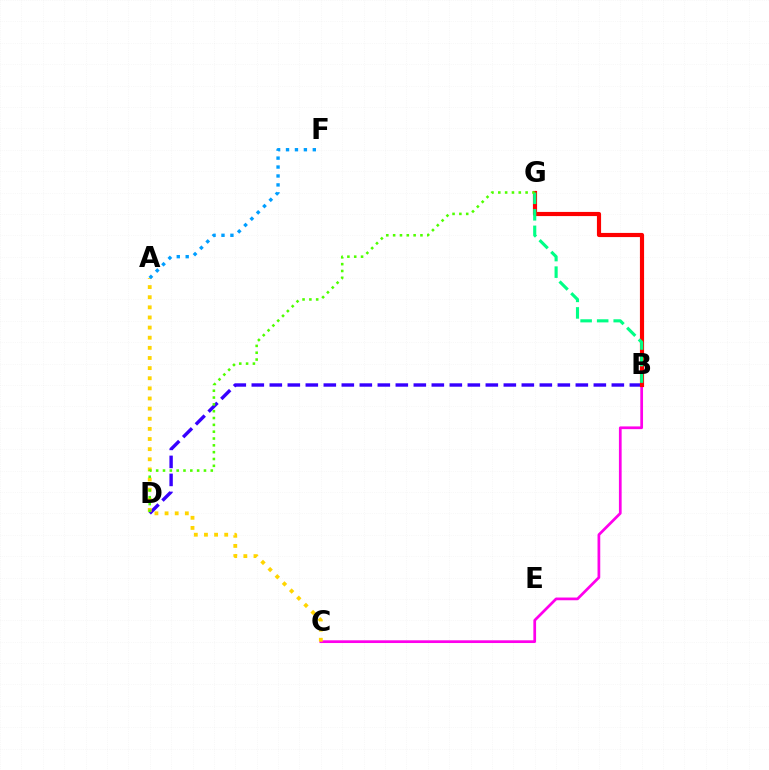{('B', 'C'): [{'color': '#ff00ed', 'line_style': 'solid', 'thickness': 1.96}], ('B', 'D'): [{'color': '#3700ff', 'line_style': 'dashed', 'thickness': 2.45}], ('B', 'G'): [{'color': '#ff0000', 'line_style': 'solid', 'thickness': 3.0}, {'color': '#00ff86', 'line_style': 'dashed', 'thickness': 2.25}], ('A', 'C'): [{'color': '#ffd500', 'line_style': 'dotted', 'thickness': 2.75}], ('A', 'F'): [{'color': '#009eff', 'line_style': 'dotted', 'thickness': 2.43}], ('D', 'G'): [{'color': '#4fff00', 'line_style': 'dotted', 'thickness': 1.85}]}